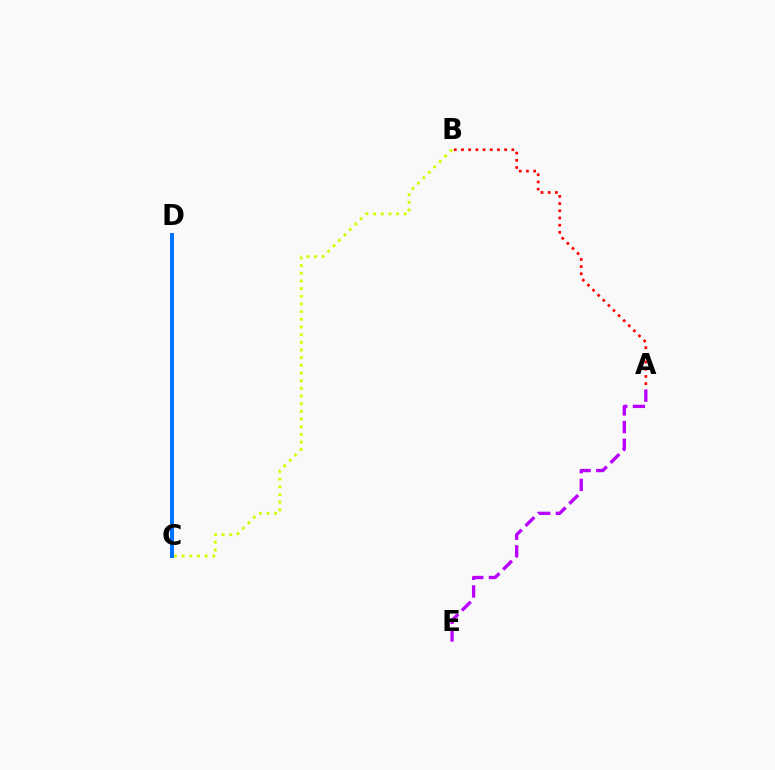{('A', 'B'): [{'color': '#ff0000', 'line_style': 'dotted', 'thickness': 1.96}], ('A', 'E'): [{'color': '#b900ff', 'line_style': 'dashed', 'thickness': 2.4}], ('B', 'C'): [{'color': '#d1ff00', 'line_style': 'dotted', 'thickness': 2.08}], ('C', 'D'): [{'color': '#00ff5c', 'line_style': 'dotted', 'thickness': 1.62}, {'color': '#0074ff', 'line_style': 'solid', 'thickness': 2.87}]}